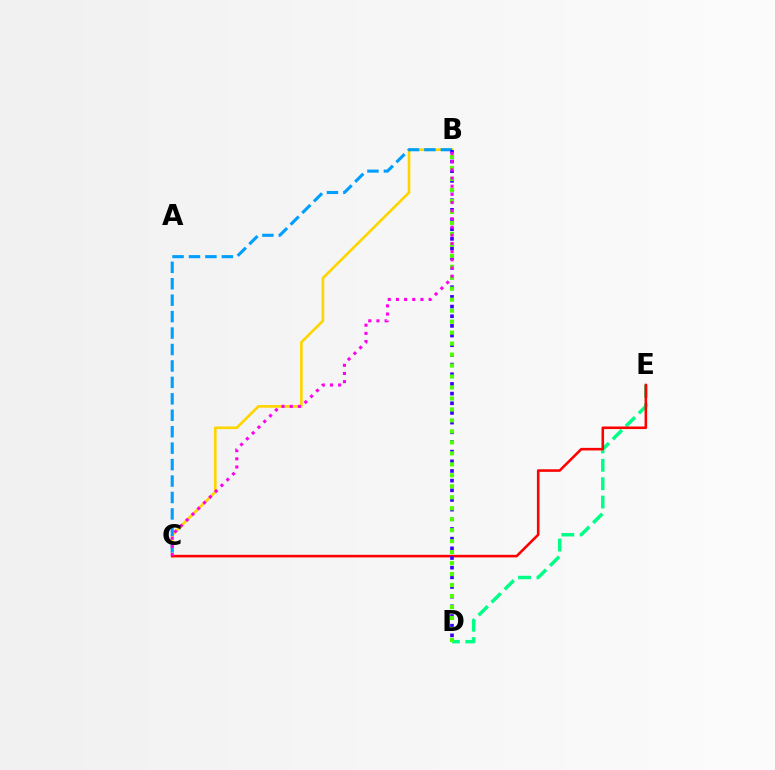{('B', 'C'): [{'color': '#ffd500', 'line_style': 'solid', 'thickness': 1.9}, {'color': '#009eff', 'line_style': 'dashed', 'thickness': 2.23}, {'color': '#ff00ed', 'line_style': 'dotted', 'thickness': 2.22}], ('D', 'E'): [{'color': '#00ff86', 'line_style': 'dashed', 'thickness': 2.49}], ('C', 'E'): [{'color': '#ff0000', 'line_style': 'solid', 'thickness': 1.85}], ('B', 'D'): [{'color': '#3700ff', 'line_style': 'dotted', 'thickness': 2.63}, {'color': '#4fff00', 'line_style': 'dotted', 'thickness': 2.98}]}